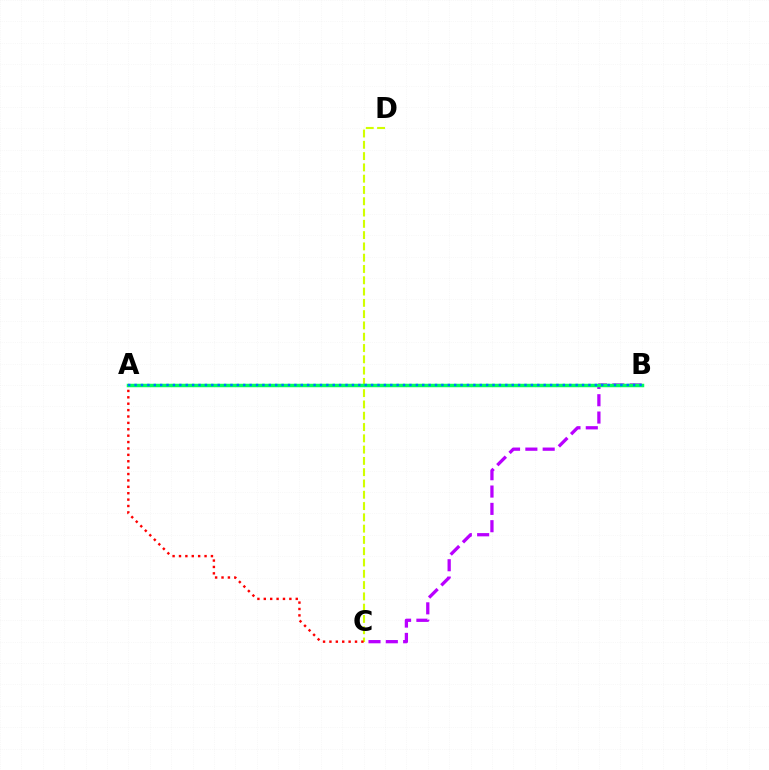{('C', 'D'): [{'color': '#d1ff00', 'line_style': 'dashed', 'thickness': 1.53}], ('B', 'C'): [{'color': '#b900ff', 'line_style': 'dashed', 'thickness': 2.35}], ('A', 'C'): [{'color': '#ff0000', 'line_style': 'dotted', 'thickness': 1.74}], ('A', 'B'): [{'color': '#00ff5c', 'line_style': 'solid', 'thickness': 2.51}, {'color': '#0074ff', 'line_style': 'dotted', 'thickness': 1.74}]}